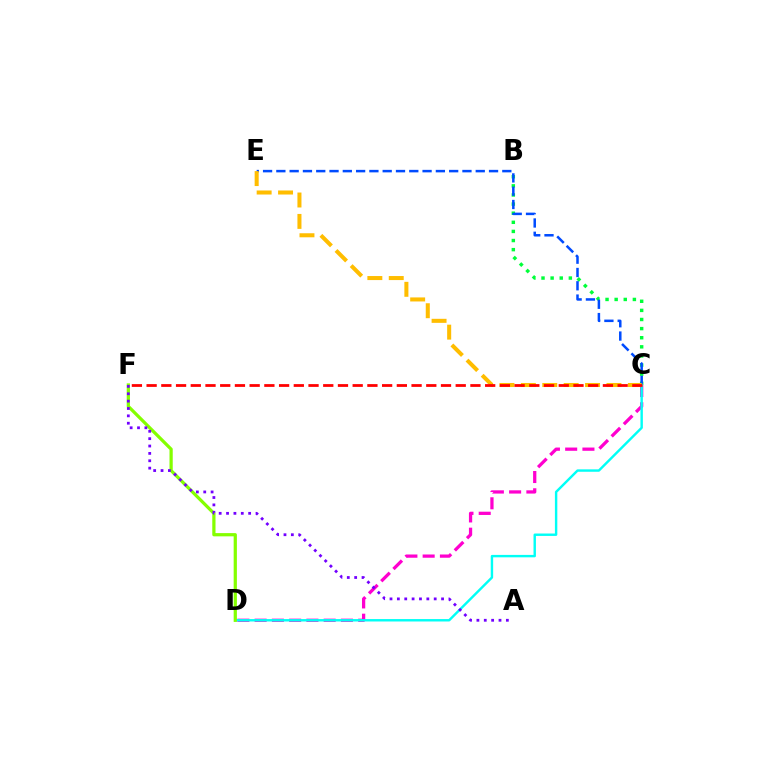{('B', 'C'): [{'color': '#00ff39', 'line_style': 'dotted', 'thickness': 2.48}], ('C', 'D'): [{'color': '#ff00cf', 'line_style': 'dashed', 'thickness': 2.35}, {'color': '#00fff6', 'line_style': 'solid', 'thickness': 1.74}], ('C', 'E'): [{'color': '#004bff', 'line_style': 'dashed', 'thickness': 1.81}, {'color': '#ffbd00', 'line_style': 'dashed', 'thickness': 2.91}], ('D', 'F'): [{'color': '#84ff00', 'line_style': 'solid', 'thickness': 2.33}], ('A', 'F'): [{'color': '#7200ff', 'line_style': 'dotted', 'thickness': 2.0}], ('C', 'F'): [{'color': '#ff0000', 'line_style': 'dashed', 'thickness': 2.0}]}